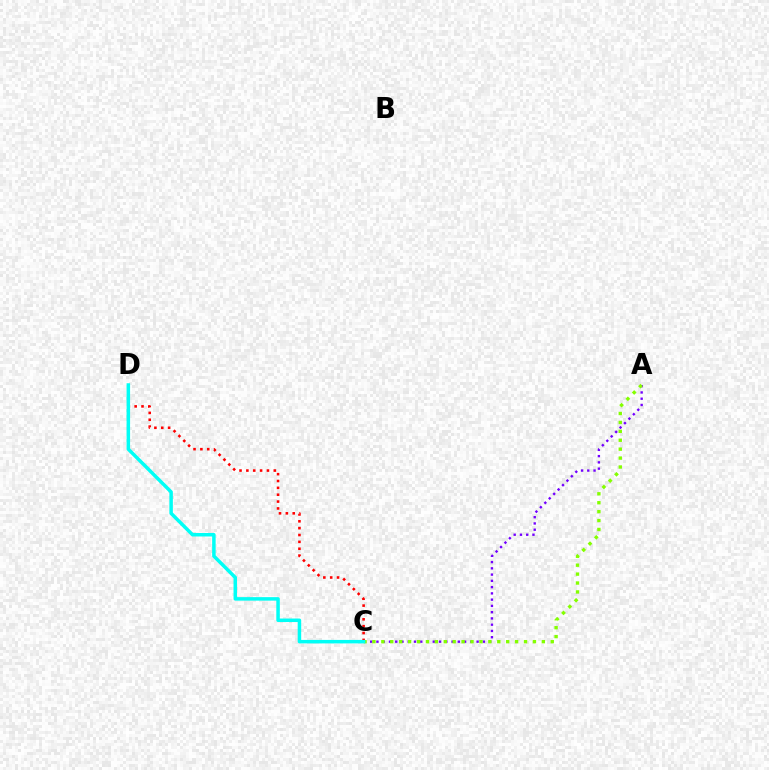{('A', 'C'): [{'color': '#7200ff', 'line_style': 'dotted', 'thickness': 1.7}, {'color': '#84ff00', 'line_style': 'dotted', 'thickness': 2.42}], ('C', 'D'): [{'color': '#ff0000', 'line_style': 'dotted', 'thickness': 1.86}, {'color': '#00fff6', 'line_style': 'solid', 'thickness': 2.52}]}